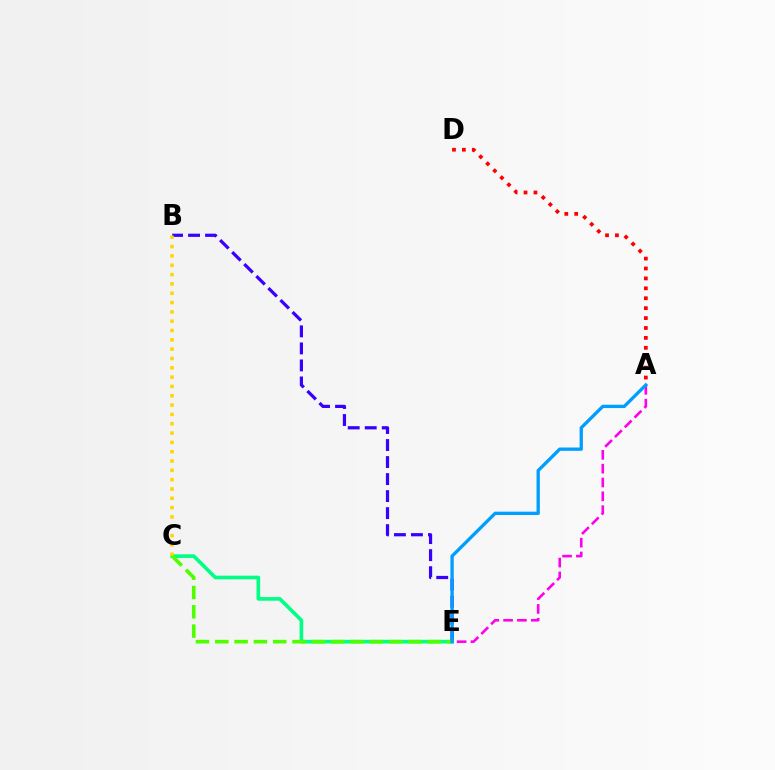{('B', 'E'): [{'color': '#3700ff', 'line_style': 'dashed', 'thickness': 2.31}], ('A', 'D'): [{'color': '#ff0000', 'line_style': 'dotted', 'thickness': 2.69}], ('C', 'E'): [{'color': '#00ff86', 'line_style': 'solid', 'thickness': 2.62}, {'color': '#4fff00', 'line_style': 'dashed', 'thickness': 2.62}], ('B', 'C'): [{'color': '#ffd500', 'line_style': 'dotted', 'thickness': 2.53}], ('A', 'E'): [{'color': '#ff00ed', 'line_style': 'dashed', 'thickness': 1.88}, {'color': '#009eff', 'line_style': 'solid', 'thickness': 2.39}]}